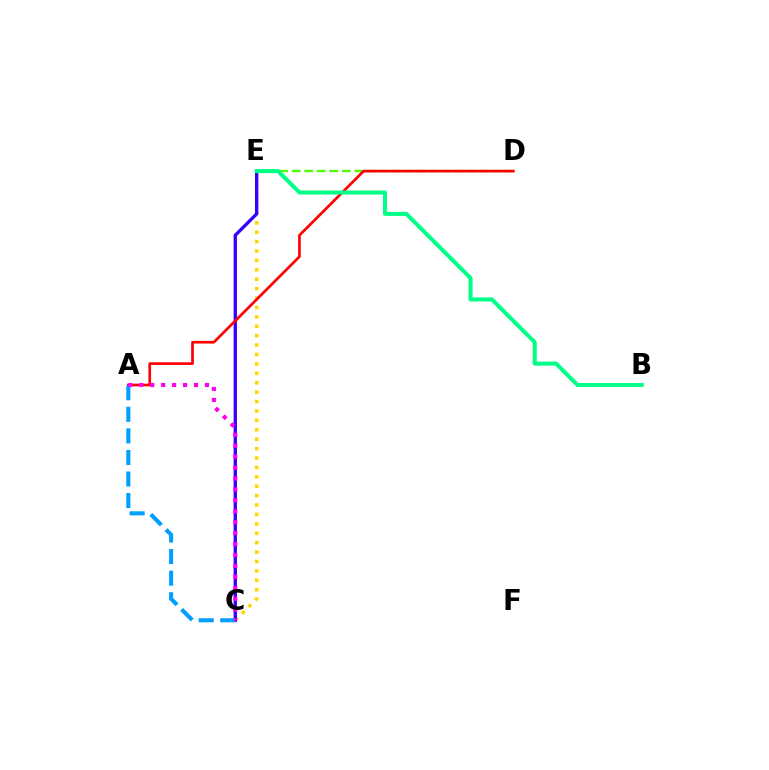{('D', 'E'): [{'color': '#4fff00', 'line_style': 'dashed', 'thickness': 1.7}], ('C', 'E'): [{'color': '#ffd500', 'line_style': 'dotted', 'thickness': 2.56}, {'color': '#3700ff', 'line_style': 'solid', 'thickness': 2.4}], ('A', 'D'): [{'color': '#ff0000', 'line_style': 'solid', 'thickness': 1.92}], ('A', 'C'): [{'color': '#009eff', 'line_style': 'dashed', 'thickness': 2.93}, {'color': '#ff00ed', 'line_style': 'dotted', 'thickness': 2.97}], ('B', 'E'): [{'color': '#00ff86', 'line_style': 'solid', 'thickness': 2.9}]}